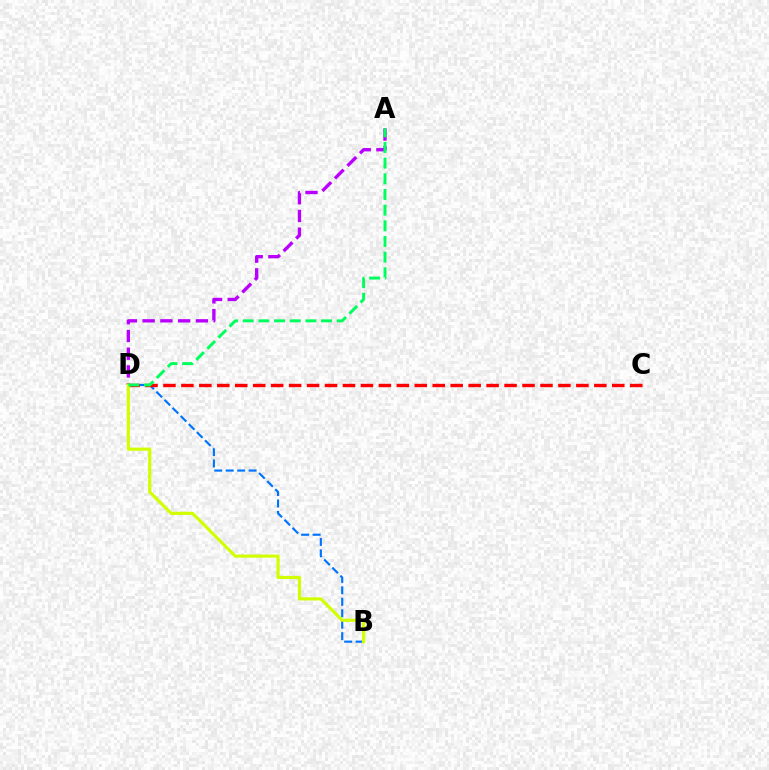{('B', 'D'): [{'color': '#0074ff', 'line_style': 'dashed', 'thickness': 1.56}, {'color': '#d1ff00', 'line_style': 'solid', 'thickness': 2.27}], ('A', 'D'): [{'color': '#b900ff', 'line_style': 'dashed', 'thickness': 2.41}, {'color': '#00ff5c', 'line_style': 'dashed', 'thickness': 2.13}], ('C', 'D'): [{'color': '#ff0000', 'line_style': 'dashed', 'thickness': 2.44}]}